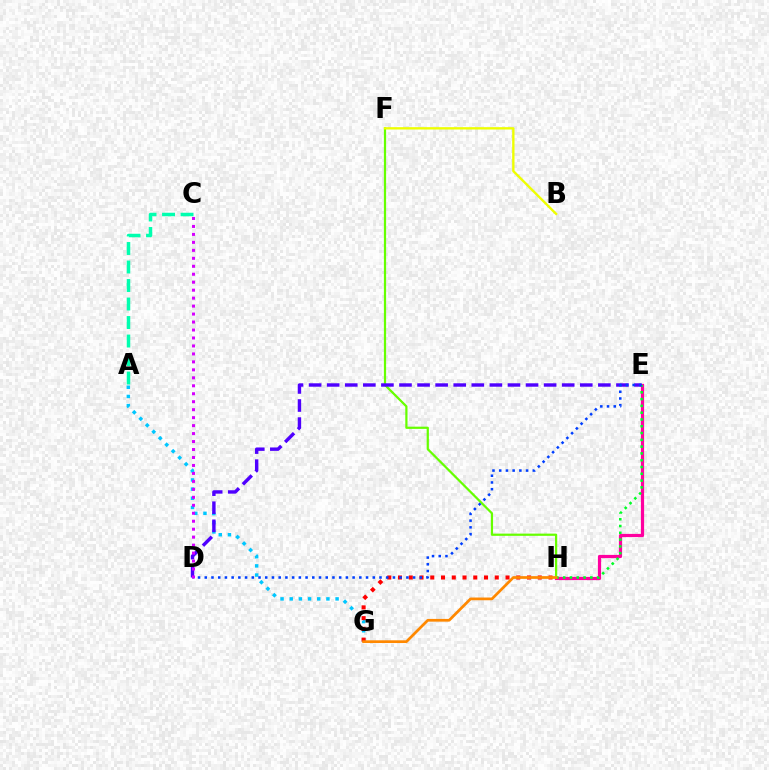{('E', 'H'): [{'color': '#ff00a0', 'line_style': 'solid', 'thickness': 2.31}, {'color': '#00ff27', 'line_style': 'dotted', 'thickness': 1.84}], ('F', 'H'): [{'color': '#66ff00', 'line_style': 'solid', 'thickness': 1.6}], ('A', 'G'): [{'color': '#00c7ff', 'line_style': 'dotted', 'thickness': 2.49}], ('G', 'H'): [{'color': '#ff0000', 'line_style': 'dotted', 'thickness': 2.92}, {'color': '#ff8800', 'line_style': 'solid', 'thickness': 1.96}], ('D', 'E'): [{'color': '#4f00ff', 'line_style': 'dashed', 'thickness': 2.46}, {'color': '#003fff', 'line_style': 'dotted', 'thickness': 1.83}], ('C', 'D'): [{'color': '#d600ff', 'line_style': 'dotted', 'thickness': 2.16}], ('A', 'C'): [{'color': '#00ffaf', 'line_style': 'dashed', 'thickness': 2.51}], ('B', 'F'): [{'color': '#eeff00', 'line_style': 'solid', 'thickness': 1.69}]}